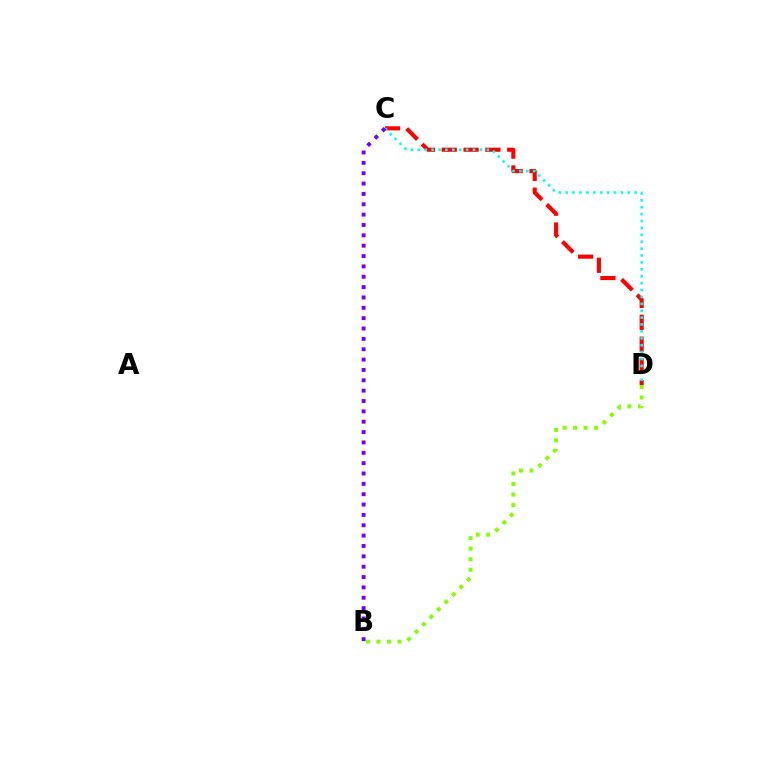{('C', 'D'): [{'color': '#ff0000', 'line_style': 'dashed', 'thickness': 2.97}, {'color': '#00fff6', 'line_style': 'dotted', 'thickness': 1.87}], ('B', 'C'): [{'color': '#7200ff', 'line_style': 'dotted', 'thickness': 2.81}], ('B', 'D'): [{'color': '#84ff00', 'line_style': 'dotted', 'thickness': 2.86}]}